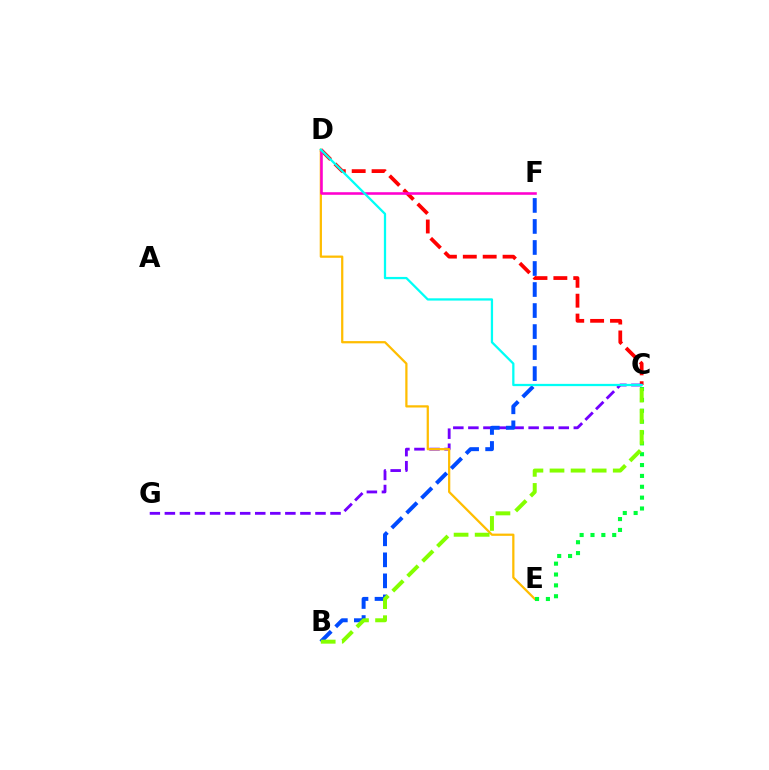{('C', 'D'): [{'color': '#ff0000', 'line_style': 'dashed', 'thickness': 2.7}, {'color': '#00fff6', 'line_style': 'solid', 'thickness': 1.63}], ('C', 'G'): [{'color': '#7200ff', 'line_style': 'dashed', 'thickness': 2.05}], ('D', 'E'): [{'color': '#ffbd00', 'line_style': 'solid', 'thickness': 1.62}], ('B', 'F'): [{'color': '#004bff', 'line_style': 'dashed', 'thickness': 2.86}], ('D', 'F'): [{'color': '#ff00cf', 'line_style': 'solid', 'thickness': 1.85}], ('C', 'E'): [{'color': '#00ff39', 'line_style': 'dotted', 'thickness': 2.95}], ('B', 'C'): [{'color': '#84ff00', 'line_style': 'dashed', 'thickness': 2.86}]}